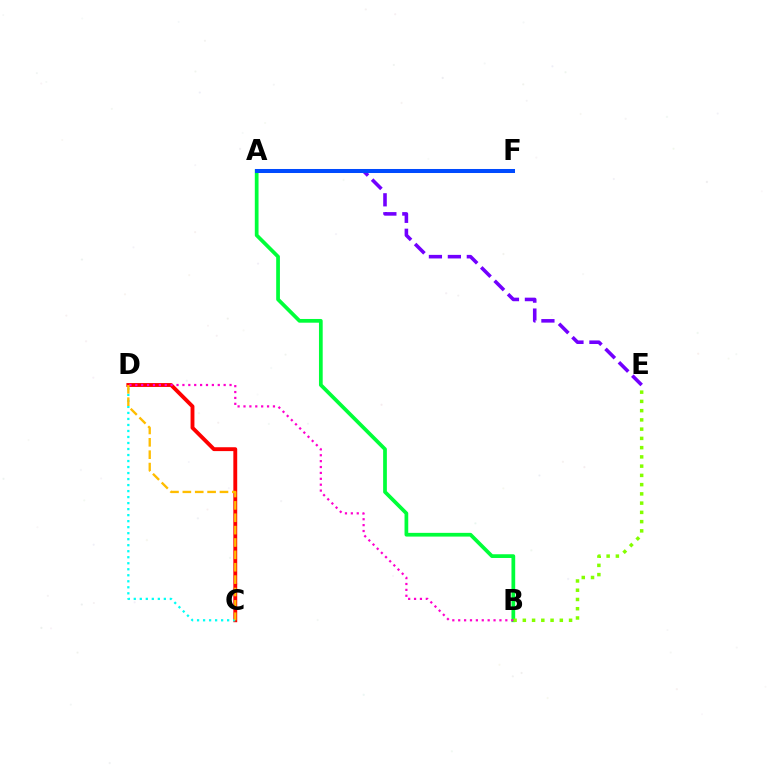{('C', 'D'): [{'color': '#ff0000', 'line_style': 'solid', 'thickness': 2.78}, {'color': '#00fff6', 'line_style': 'dotted', 'thickness': 1.63}, {'color': '#ffbd00', 'line_style': 'dashed', 'thickness': 1.68}], ('A', 'E'): [{'color': '#7200ff', 'line_style': 'dashed', 'thickness': 2.57}], ('A', 'B'): [{'color': '#00ff39', 'line_style': 'solid', 'thickness': 2.68}], ('A', 'F'): [{'color': '#004bff', 'line_style': 'solid', 'thickness': 2.89}], ('B', 'E'): [{'color': '#84ff00', 'line_style': 'dotted', 'thickness': 2.51}], ('B', 'D'): [{'color': '#ff00cf', 'line_style': 'dotted', 'thickness': 1.6}]}